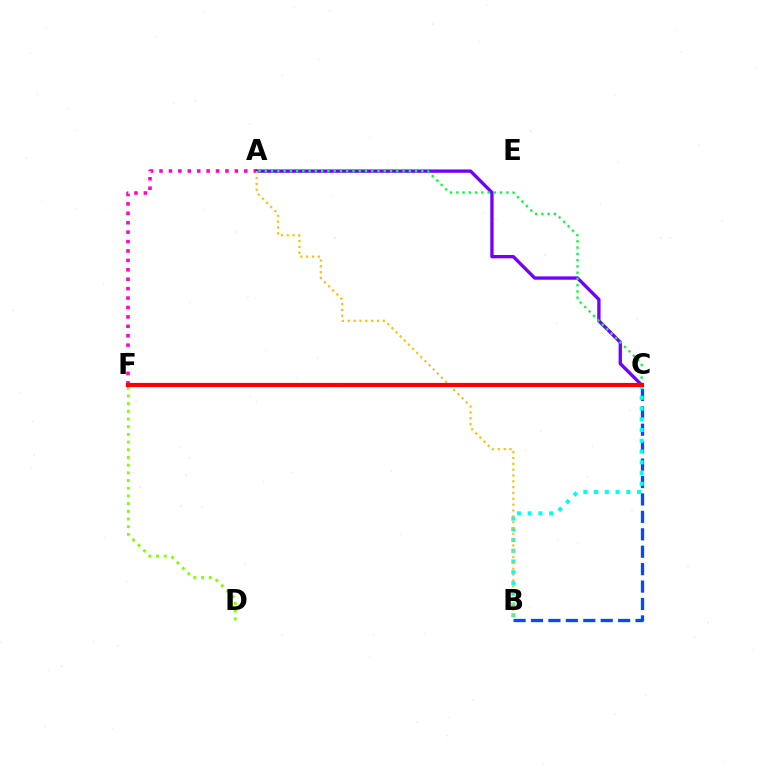{('B', 'C'): [{'color': '#004bff', 'line_style': 'dashed', 'thickness': 2.37}, {'color': '#00fff6', 'line_style': 'dotted', 'thickness': 2.92}], ('A', 'F'): [{'color': '#ff00cf', 'line_style': 'dotted', 'thickness': 2.56}], ('A', 'C'): [{'color': '#7200ff', 'line_style': 'solid', 'thickness': 2.4}, {'color': '#00ff39', 'line_style': 'dotted', 'thickness': 1.7}], ('A', 'B'): [{'color': '#ffbd00', 'line_style': 'dotted', 'thickness': 1.58}], ('D', 'F'): [{'color': '#84ff00', 'line_style': 'dotted', 'thickness': 2.09}], ('C', 'F'): [{'color': '#ff0000', 'line_style': 'solid', 'thickness': 2.99}]}